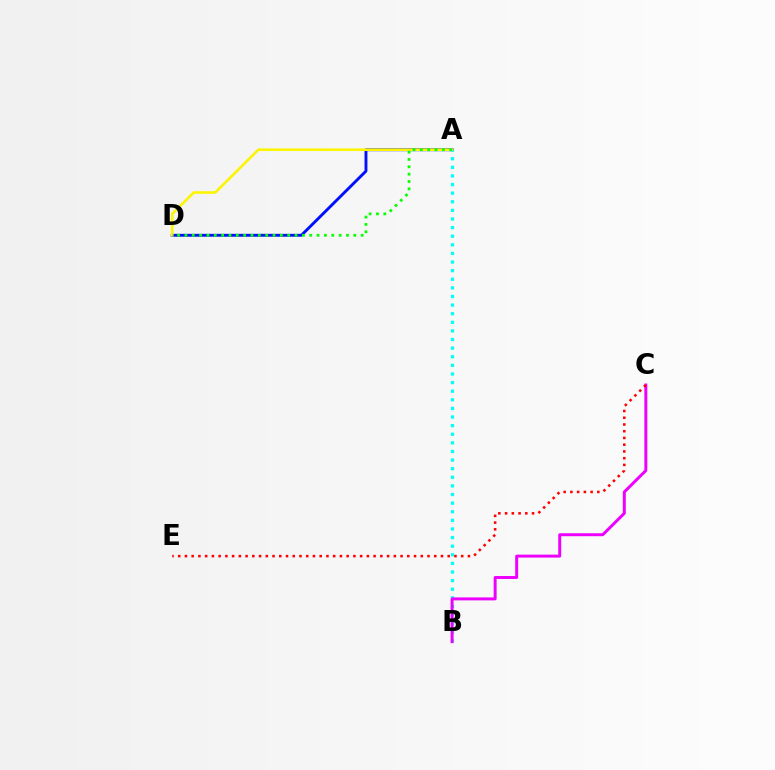{('A', 'D'): [{'color': '#0010ff', 'line_style': 'solid', 'thickness': 2.08}, {'color': '#fcf500', 'line_style': 'solid', 'thickness': 1.87}, {'color': '#08ff00', 'line_style': 'dotted', 'thickness': 2.0}], ('A', 'B'): [{'color': '#00fff6', 'line_style': 'dotted', 'thickness': 2.34}], ('B', 'C'): [{'color': '#ee00ff', 'line_style': 'solid', 'thickness': 2.14}], ('C', 'E'): [{'color': '#ff0000', 'line_style': 'dotted', 'thickness': 1.83}]}